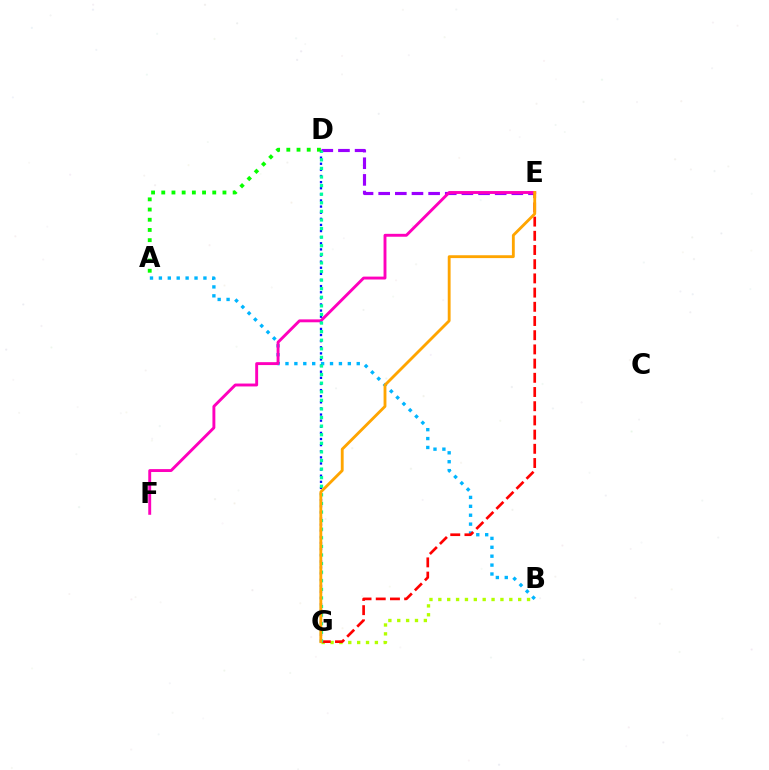{('D', 'E'): [{'color': '#9b00ff', 'line_style': 'dashed', 'thickness': 2.26}], ('A', 'B'): [{'color': '#00b5ff', 'line_style': 'dotted', 'thickness': 2.42}], ('B', 'G'): [{'color': '#b3ff00', 'line_style': 'dotted', 'thickness': 2.41}], ('E', 'G'): [{'color': '#ff0000', 'line_style': 'dashed', 'thickness': 1.93}, {'color': '#ffa500', 'line_style': 'solid', 'thickness': 2.05}], ('E', 'F'): [{'color': '#ff00bd', 'line_style': 'solid', 'thickness': 2.09}], ('D', 'G'): [{'color': '#0010ff', 'line_style': 'dotted', 'thickness': 1.66}, {'color': '#00ff9d', 'line_style': 'dotted', 'thickness': 2.33}], ('A', 'D'): [{'color': '#08ff00', 'line_style': 'dotted', 'thickness': 2.77}]}